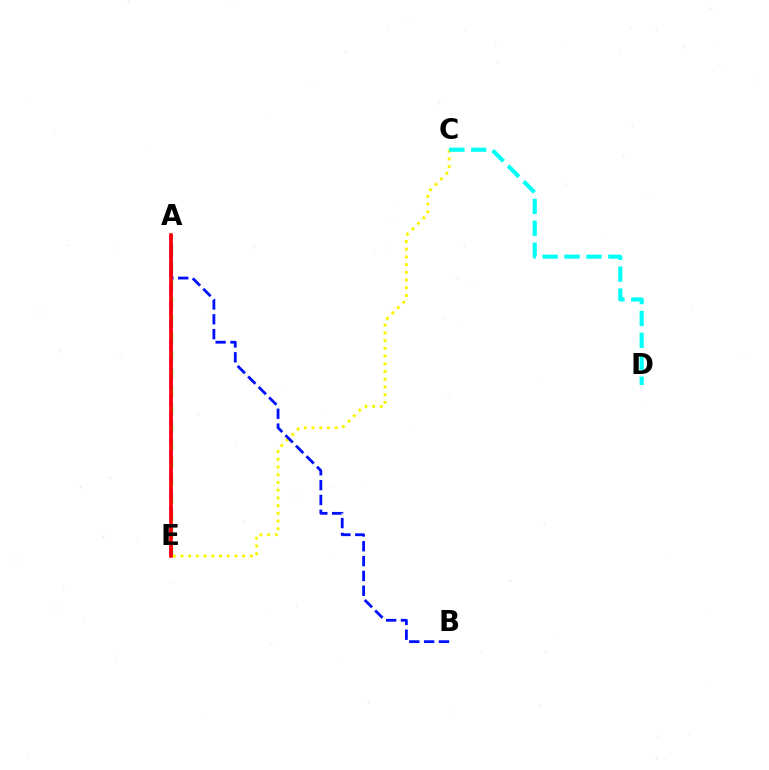{('A', 'E'): [{'color': '#08ff00', 'line_style': 'dashed', 'thickness': 2.4}, {'color': '#ee00ff', 'line_style': 'dashed', 'thickness': 2.53}, {'color': '#ff0000', 'line_style': 'solid', 'thickness': 2.57}], ('C', 'E'): [{'color': '#fcf500', 'line_style': 'dotted', 'thickness': 2.1}], ('C', 'D'): [{'color': '#00fff6', 'line_style': 'dashed', 'thickness': 2.98}], ('A', 'B'): [{'color': '#0010ff', 'line_style': 'dashed', 'thickness': 2.02}]}